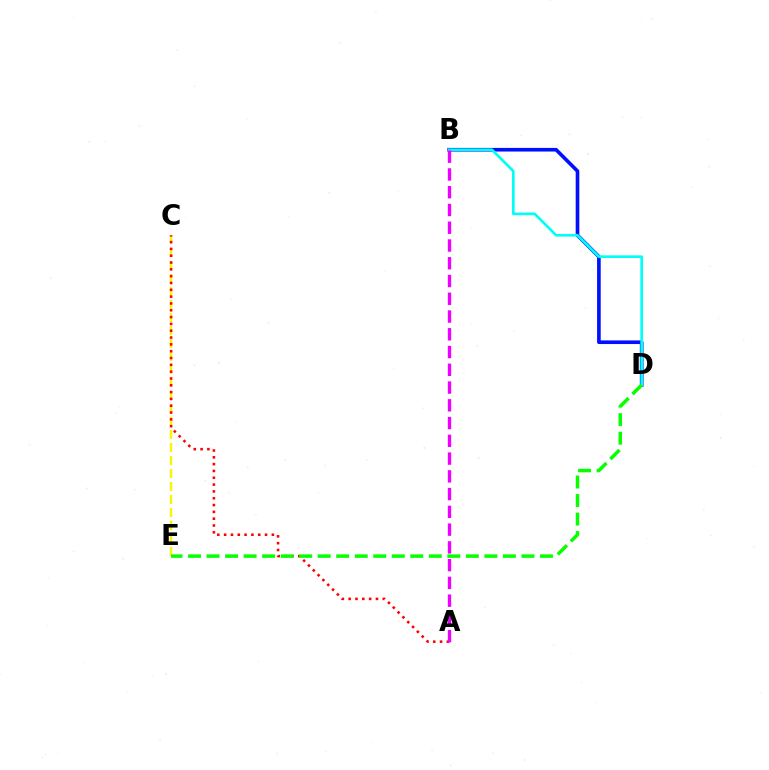{('B', 'D'): [{'color': '#0010ff', 'line_style': 'solid', 'thickness': 2.62}, {'color': '#00fff6', 'line_style': 'solid', 'thickness': 1.93}], ('C', 'E'): [{'color': '#fcf500', 'line_style': 'dashed', 'thickness': 1.77}], ('A', 'C'): [{'color': '#ff0000', 'line_style': 'dotted', 'thickness': 1.85}], ('D', 'E'): [{'color': '#08ff00', 'line_style': 'dashed', 'thickness': 2.52}], ('A', 'B'): [{'color': '#ee00ff', 'line_style': 'dashed', 'thickness': 2.41}]}